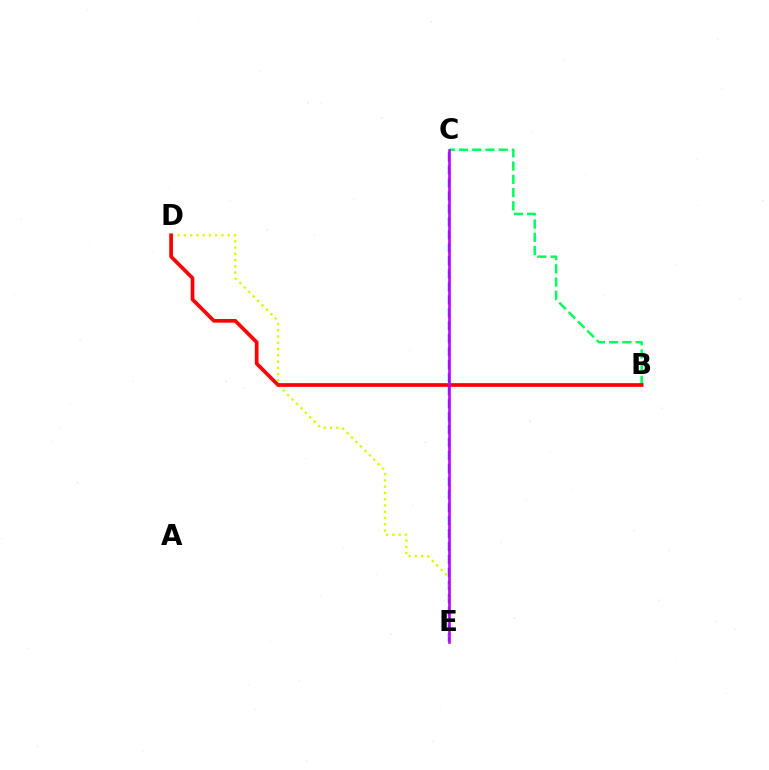{('B', 'C'): [{'color': '#00ff5c', 'line_style': 'dashed', 'thickness': 1.8}], ('C', 'E'): [{'color': '#0074ff', 'line_style': 'dashed', 'thickness': 1.76}, {'color': '#b900ff', 'line_style': 'solid', 'thickness': 1.86}], ('D', 'E'): [{'color': '#d1ff00', 'line_style': 'dotted', 'thickness': 1.7}], ('B', 'D'): [{'color': '#ff0000', 'line_style': 'solid', 'thickness': 2.65}]}